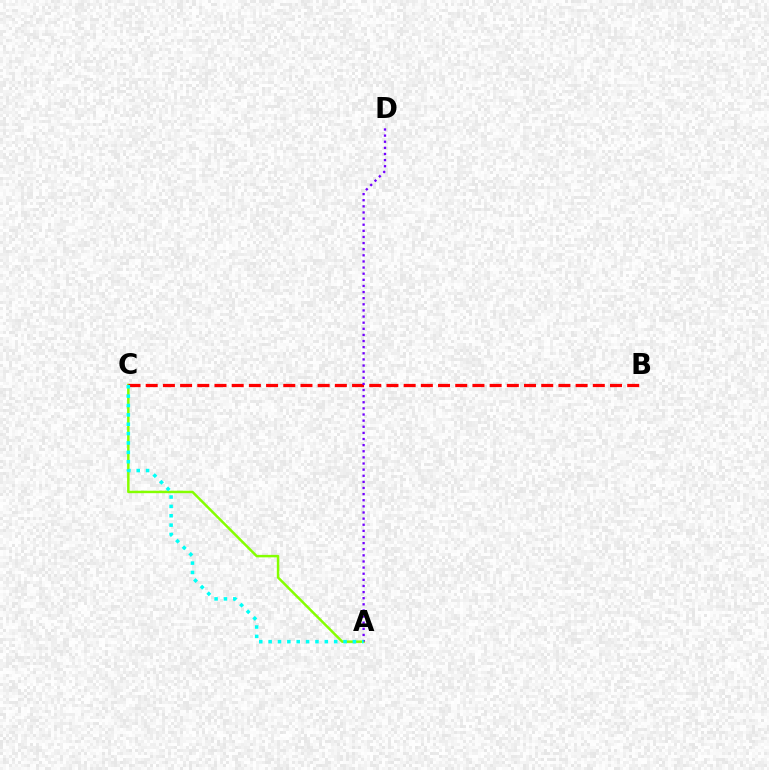{('A', 'C'): [{'color': '#84ff00', 'line_style': 'solid', 'thickness': 1.78}, {'color': '#00fff6', 'line_style': 'dotted', 'thickness': 2.54}], ('B', 'C'): [{'color': '#ff0000', 'line_style': 'dashed', 'thickness': 2.34}], ('A', 'D'): [{'color': '#7200ff', 'line_style': 'dotted', 'thickness': 1.66}]}